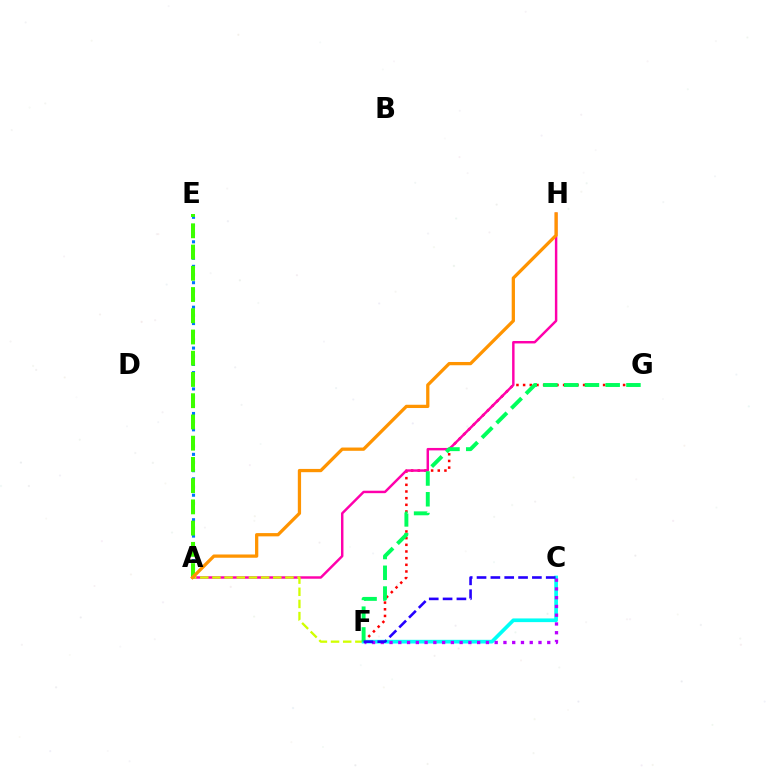{('A', 'E'): [{'color': '#0074ff', 'line_style': 'dotted', 'thickness': 2.22}, {'color': '#3dff00', 'line_style': 'dashed', 'thickness': 2.88}], ('F', 'G'): [{'color': '#ff0000', 'line_style': 'dotted', 'thickness': 1.81}, {'color': '#00ff5c', 'line_style': 'dashed', 'thickness': 2.82}], ('A', 'H'): [{'color': '#ff00ac', 'line_style': 'solid', 'thickness': 1.77}, {'color': '#ff9400', 'line_style': 'solid', 'thickness': 2.35}], ('A', 'F'): [{'color': '#d1ff00', 'line_style': 'dashed', 'thickness': 1.65}], ('C', 'F'): [{'color': '#00fff6', 'line_style': 'solid', 'thickness': 2.66}, {'color': '#b900ff', 'line_style': 'dotted', 'thickness': 2.38}, {'color': '#2500ff', 'line_style': 'dashed', 'thickness': 1.88}]}